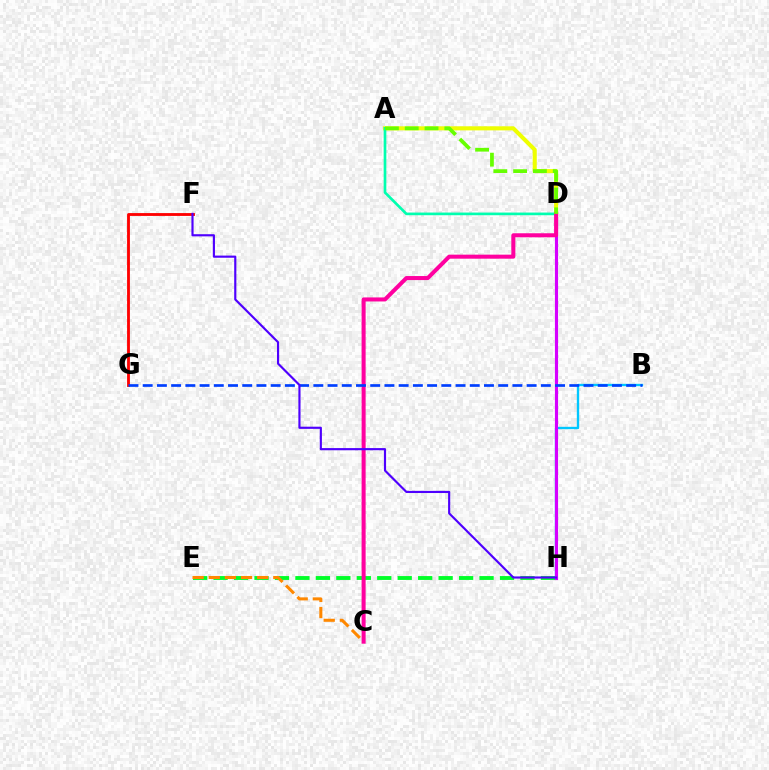{('E', 'H'): [{'color': '#00ff27', 'line_style': 'dashed', 'thickness': 2.78}], ('C', 'E'): [{'color': '#ff8800', 'line_style': 'dashed', 'thickness': 2.19}], ('B', 'H'): [{'color': '#00c7ff', 'line_style': 'solid', 'thickness': 1.7}], ('A', 'D'): [{'color': '#eeff00', 'line_style': 'solid', 'thickness': 2.93}, {'color': '#00ffaf', 'line_style': 'solid', 'thickness': 1.92}, {'color': '#66ff00', 'line_style': 'dashed', 'thickness': 2.69}], ('D', 'H'): [{'color': '#d600ff', 'line_style': 'solid', 'thickness': 2.27}], ('F', 'G'): [{'color': '#ff0000', 'line_style': 'solid', 'thickness': 2.04}], ('C', 'D'): [{'color': '#ff00a0', 'line_style': 'solid', 'thickness': 2.9}], ('B', 'G'): [{'color': '#003fff', 'line_style': 'dashed', 'thickness': 1.93}], ('F', 'H'): [{'color': '#4f00ff', 'line_style': 'solid', 'thickness': 1.55}]}